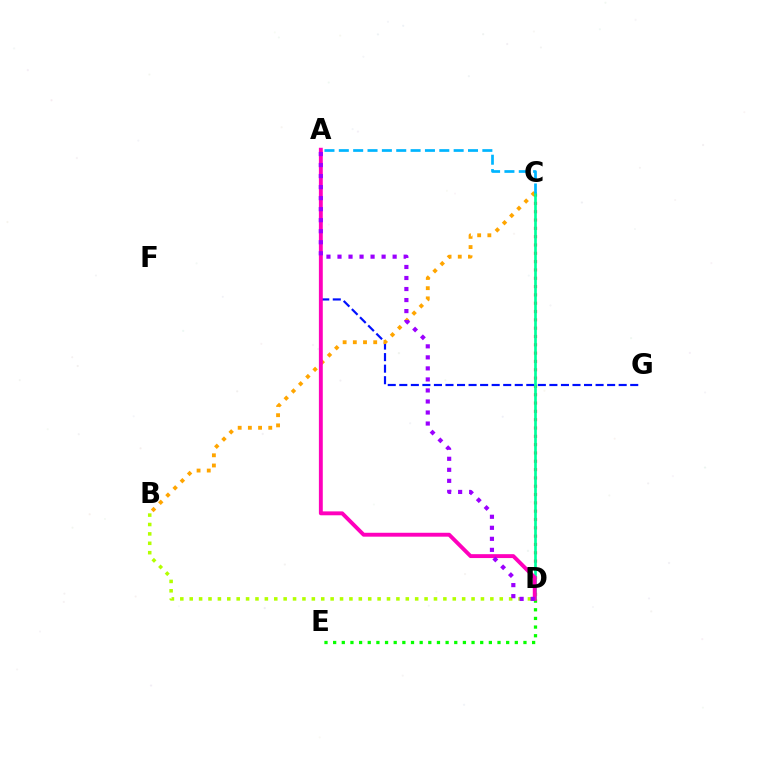{('C', 'D'): [{'color': '#ff0000', 'line_style': 'dotted', 'thickness': 2.26}, {'color': '#00ff9d', 'line_style': 'solid', 'thickness': 1.94}], ('A', 'G'): [{'color': '#0010ff', 'line_style': 'dashed', 'thickness': 1.57}], ('B', 'D'): [{'color': '#b3ff00', 'line_style': 'dotted', 'thickness': 2.55}], ('B', 'C'): [{'color': '#ffa500', 'line_style': 'dotted', 'thickness': 2.77}], ('D', 'E'): [{'color': '#08ff00', 'line_style': 'dotted', 'thickness': 2.35}], ('A', 'C'): [{'color': '#00b5ff', 'line_style': 'dashed', 'thickness': 1.95}], ('A', 'D'): [{'color': '#ff00bd', 'line_style': 'solid', 'thickness': 2.8}, {'color': '#9b00ff', 'line_style': 'dotted', 'thickness': 3.0}]}